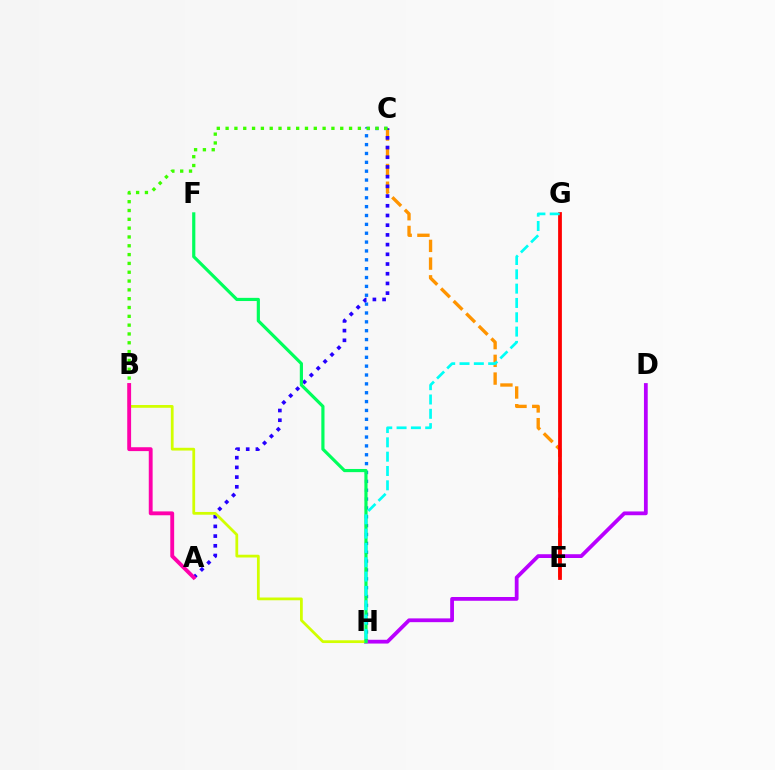{('C', 'H'): [{'color': '#0074ff', 'line_style': 'dotted', 'thickness': 2.41}], ('D', 'H'): [{'color': '#b900ff', 'line_style': 'solid', 'thickness': 2.72}], ('C', 'E'): [{'color': '#ff9400', 'line_style': 'dashed', 'thickness': 2.41}], ('A', 'C'): [{'color': '#2500ff', 'line_style': 'dotted', 'thickness': 2.64}], ('E', 'G'): [{'color': '#ff0000', 'line_style': 'solid', 'thickness': 2.71}], ('B', 'C'): [{'color': '#3dff00', 'line_style': 'dotted', 'thickness': 2.4}], ('B', 'H'): [{'color': '#d1ff00', 'line_style': 'solid', 'thickness': 1.99}], ('F', 'H'): [{'color': '#00ff5c', 'line_style': 'solid', 'thickness': 2.29}], ('A', 'B'): [{'color': '#ff00ac', 'line_style': 'solid', 'thickness': 2.78}], ('G', 'H'): [{'color': '#00fff6', 'line_style': 'dashed', 'thickness': 1.95}]}